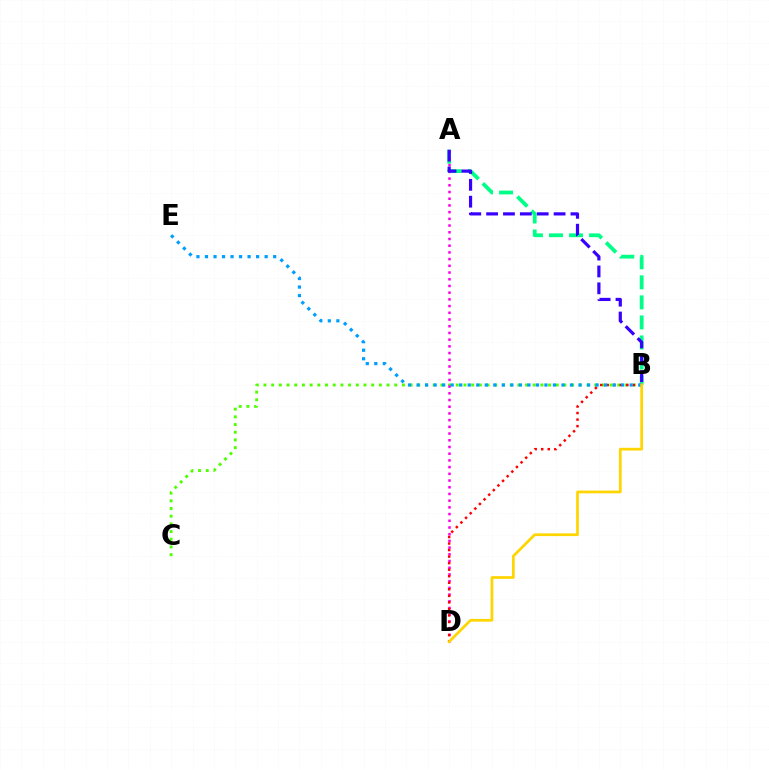{('B', 'C'): [{'color': '#4fff00', 'line_style': 'dotted', 'thickness': 2.09}], ('A', 'B'): [{'color': '#00ff86', 'line_style': 'dashed', 'thickness': 2.72}, {'color': '#3700ff', 'line_style': 'dashed', 'thickness': 2.29}], ('A', 'D'): [{'color': '#ff00ed', 'line_style': 'dotted', 'thickness': 1.82}], ('B', 'D'): [{'color': '#ff0000', 'line_style': 'dotted', 'thickness': 1.78}, {'color': '#ffd500', 'line_style': 'solid', 'thickness': 1.96}], ('B', 'E'): [{'color': '#009eff', 'line_style': 'dotted', 'thickness': 2.32}]}